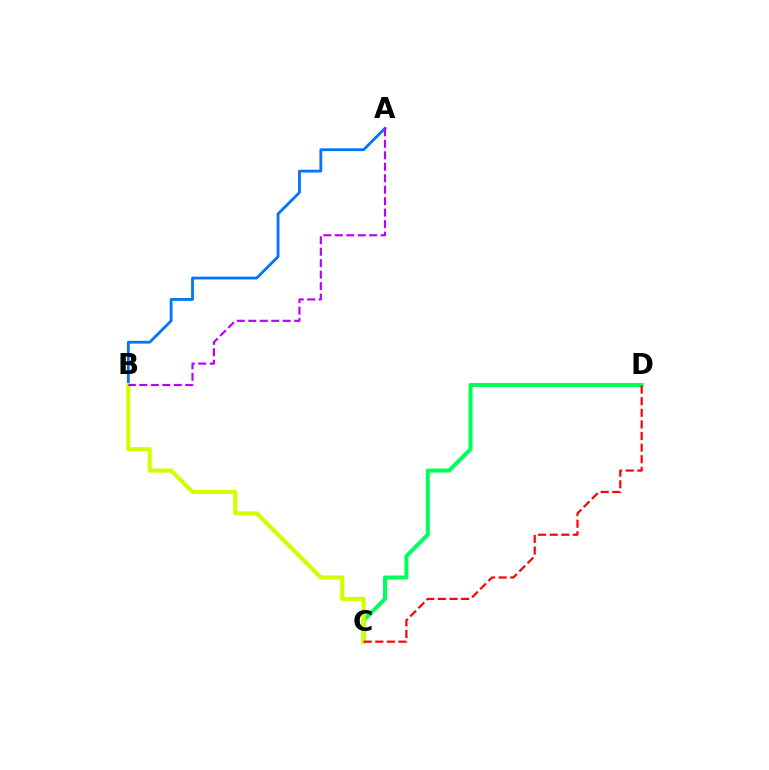{('A', 'B'): [{'color': '#0074ff', 'line_style': 'solid', 'thickness': 2.01}, {'color': '#b900ff', 'line_style': 'dashed', 'thickness': 1.56}], ('C', 'D'): [{'color': '#00ff5c', 'line_style': 'solid', 'thickness': 2.87}, {'color': '#ff0000', 'line_style': 'dashed', 'thickness': 1.58}], ('B', 'C'): [{'color': '#d1ff00', 'line_style': 'solid', 'thickness': 2.97}]}